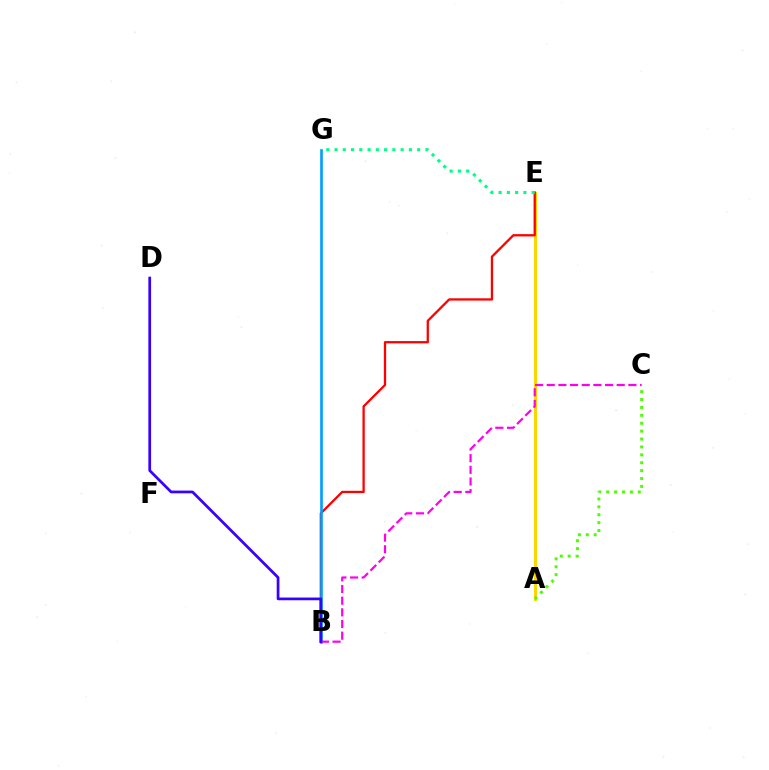{('A', 'E'): [{'color': '#ffd500', 'line_style': 'solid', 'thickness': 2.19}], ('B', 'E'): [{'color': '#ff0000', 'line_style': 'solid', 'thickness': 1.64}], ('B', 'G'): [{'color': '#009eff', 'line_style': 'solid', 'thickness': 1.9}], ('E', 'G'): [{'color': '#00ff86', 'line_style': 'dotted', 'thickness': 2.25}], ('B', 'C'): [{'color': '#ff00ed', 'line_style': 'dashed', 'thickness': 1.58}], ('B', 'D'): [{'color': '#3700ff', 'line_style': 'solid', 'thickness': 1.96}], ('A', 'C'): [{'color': '#4fff00', 'line_style': 'dotted', 'thickness': 2.15}]}